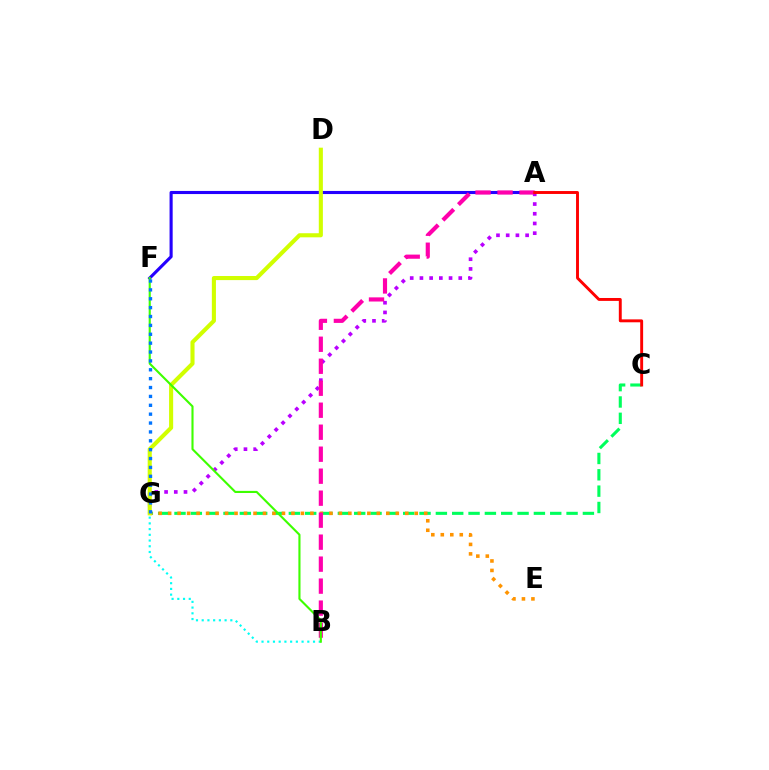{('C', 'G'): [{'color': '#00ff5c', 'line_style': 'dashed', 'thickness': 2.22}], ('A', 'G'): [{'color': '#b900ff', 'line_style': 'dotted', 'thickness': 2.64}], ('A', 'F'): [{'color': '#2500ff', 'line_style': 'solid', 'thickness': 2.23}], ('E', 'G'): [{'color': '#ff9400', 'line_style': 'dotted', 'thickness': 2.58}], ('B', 'G'): [{'color': '#00fff6', 'line_style': 'dotted', 'thickness': 1.55}], ('D', 'G'): [{'color': '#d1ff00', 'line_style': 'solid', 'thickness': 2.94}], ('A', 'B'): [{'color': '#ff00ac', 'line_style': 'dashed', 'thickness': 2.99}], ('B', 'F'): [{'color': '#3dff00', 'line_style': 'solid', 'thickness': 1.52}], ('F', 'G'): [{'color': '#0074ff', 'line_style': 'dotted', 'thickness': 2.41}], ('A', 'C'): [{'color': '#ff0000', 'line_style': 'solid', 'thickness': 2.1}]}